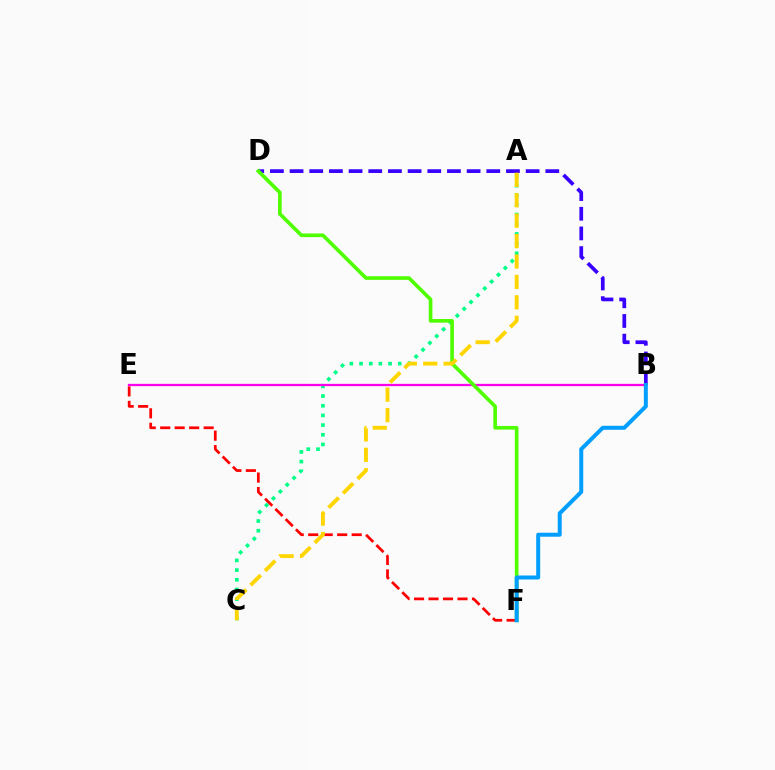{('B', 'D'): [{'color': '#3700ff', 'line_style': 'dashed', 'thickness': 2.67}], ('E', 'F'): [{'color': '#ff0000', 'line_style': 'dashed', 'thickness': 1.97}], ('A', 'C'): [{'color': '#00ff86', 'line_style': 'dotted', 'thickness': 2.63}, {'color': '#ffd500', 'line_style': 'dashed', 'thickness': 2.77}], ('B', 'E'): [{'color': '#ff00ed', 'line_style': 'solid', 'thickness': 1.64}], ('D', 'F'): [{'color': '#4fff00', 'line_style': 'solid', 'thickness': 2.63}], ('B', 'F'): [{'color': '#009eff', 'line_style': 'solid', 'thickness': 2.87}]}